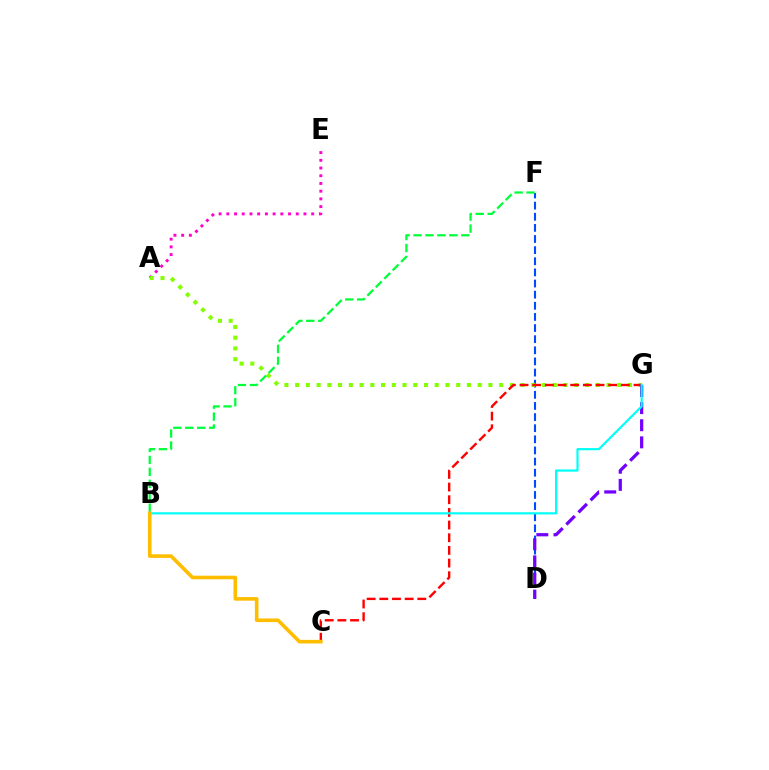{('D', 'F'): [{'color': '#004bff', 'line_style': 'dashed', 'thickness': 1.51}], ('A', 'E'): [{'color': '#ff00cf', 'line_style': 'dotted', 'thickness': 2.1}], ('A', 'G'): [{'color': '#84ff00', 'line_style': 'dotted', 'thickness': 2.92}], ('C', 'G'): [{'color': '#ff0000', 'line_style': 'dashed', 'thickness': 1.72}], ('B', 'F'): [{'color': '#00ff39', 'line_style': 'dashed', 'thickness': 1.62}], ('D', 'G'): [{'color': '#7200ff', 'line_style': 'dashed', 'thickness': 2.33}], ('B', 'G'): [{'color': '#00fff6', 'line_style': 'solid', 'thickness': 1.57}], ('B', 'C'): [{'color': '#ffbd00', 'line_style': 'solid', 'thickness': 2.59}]}